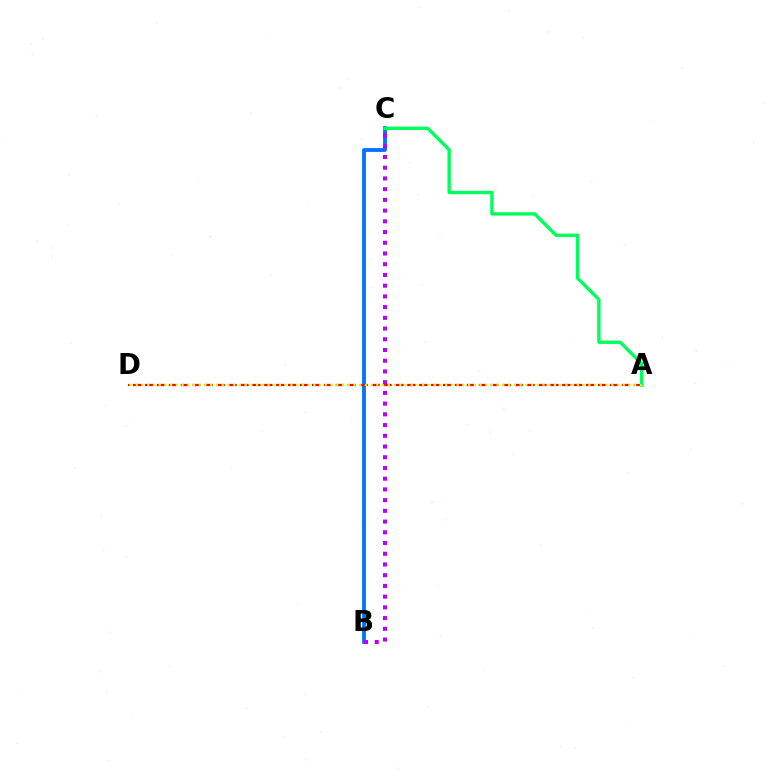{('B', 'C'): [{'color': '#0074ff', 'line_style': 'solid', 'thickness': 2.75}, {'color': '#b900ff', 'line_style': 'dotted', 'thickness': 2.91}], ('A', 'D'): [{'color': '#ff0000', 'line_style': 'dashed', 'thickness': 1.62}, {'color': '#d1ff00', 'line_style': 'dotted', 'thickness': 1.56}], ('A', 'C'): [{'color': '#00ff5c', 'line_style': 'solid', 'thickness': 2.43}]}